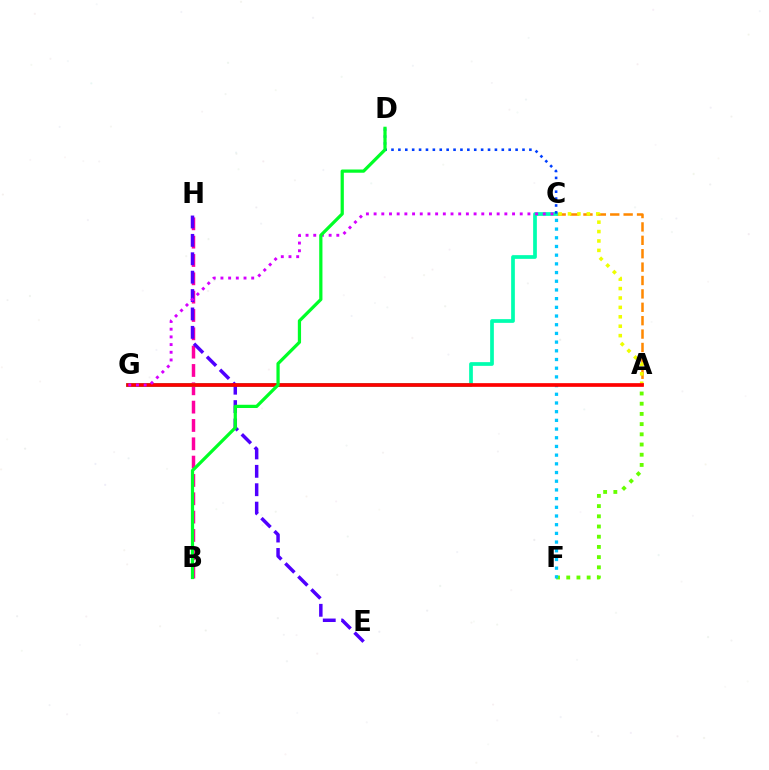{('A', 'F'): [{'color': '#66ff00', 'line_style': 'dotted', 'thickness': 2.77}], ('A', 'C'): [{'color': '#ff8800', 'line_style': 'dashed', 'thickness': 1.82}, {'color': '#eeff00', 'line_style': 'dotted', 'thickness': 2.56}], ('B', 'H'): [{'color': '#ff00a0', 'line_style': 'dashed', 'thickness': 2.49}], ('C', 'G'): [{'color': '#00ffaf', 'line_style': 'solid', 'thickness': 2.68}, {'color': '#d600ff', 'line_style': 'dotted', 'thickness': 2.09}], ('E', 'H'): [{'color': '#4f00ff', 'line_style': 'dashed', 'thickness': 2.5}], ('C', 'D'): [{'color': '#003fff', 'line_style': 'dotted', 'thickness': 1.87}], ('C', 'F'): [{'color': '#00c7ff', 'line_style': 'dotted', 'thickness': 2.36}], ('A', 'G'): [{'color': '#ff0000', 'line_style': 'solid', 'thickness': 2.66}], ('B', 'D'): [{'color': '#00ff27', 'line_style': 'solid', 'thickness': 2.33}]}